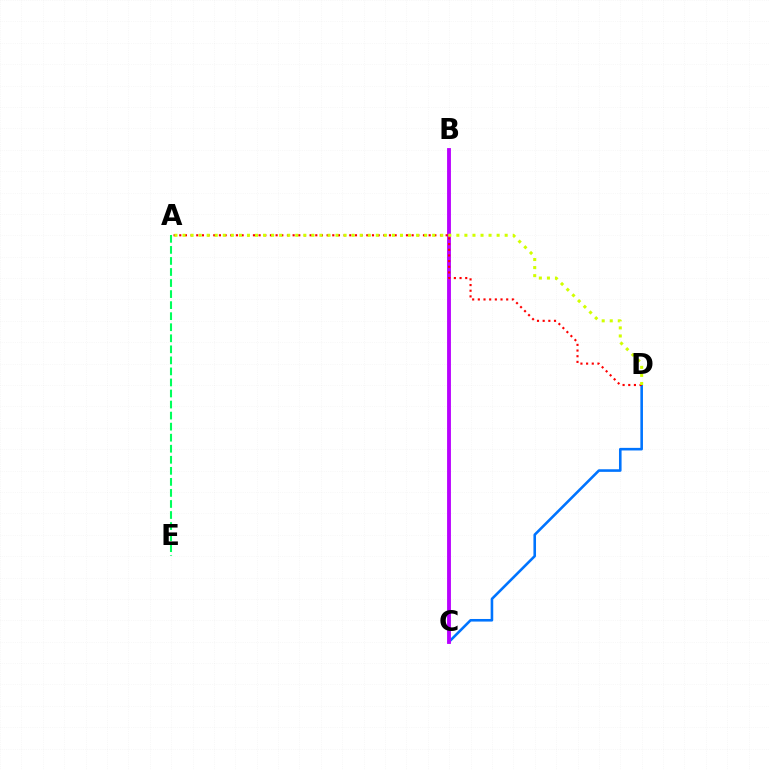{('C', 'D'): [{'color': '#0074ff', 'line_style': 'solid', 'thickness': 1.87}], ('B', 'C'): [{'color': '#b900ff', 'line_style': 'solid', 'thickness': 2.77}], ('A', 'D'): [{'color': '#ff0000', 'line_style': 'dotted', 'thickness': 1.54}, {'color': '#d1ff00', 'line_style': 'dotted', 'thickness': 2.19}], ('A', 'E'): [{'color': '#00ff5c', 'line_style': 'dashed', 'thickness': 1.5}]}